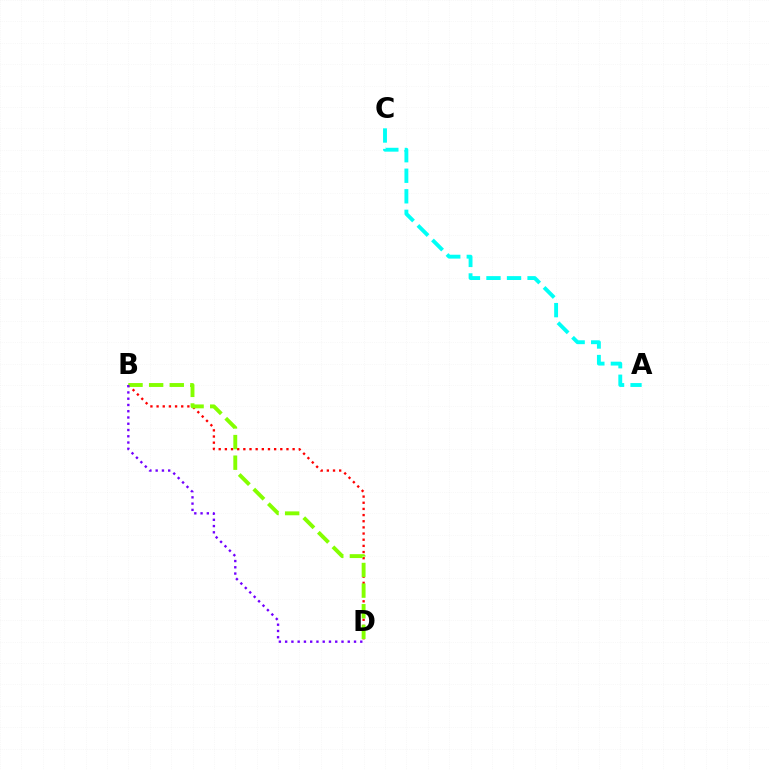{('B', 'D'): [{'color': '#ff0000', 'line_style': 'dotted', 'thickness': 1.67}, {'color': '#84ff00', 'line_style': 'dashed', 'thickness': 2.8}, {'color': '#7200ff', 'line_style': 'dotted', 'thickness': 1.7}], ('A', 'C'): [{'color': '#00fff6', 'line_style': 'dashed', 'thickness': 2.79}]}